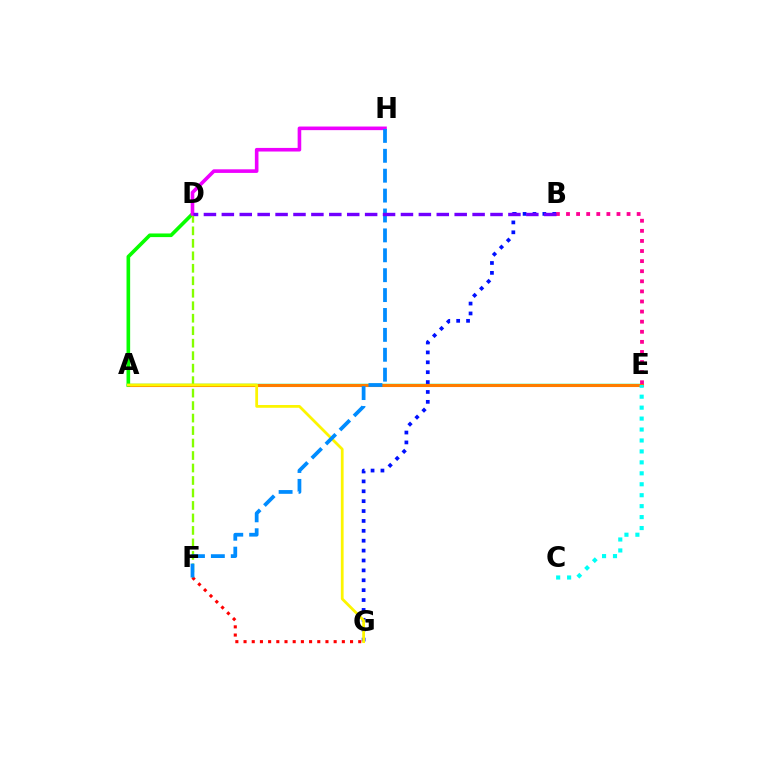{('A', 'E'): [{'color': '#00ff74', 'line_style': 'solid', 'thickness': 1.77}, {'color': '#ff7c00', 'line_style': 'solid', 'thickness': 2.22}], ('A', 'D'): [{'color': '#08ff00', 'line_style': 'solid', 'thickness': 2.61}], ('B', 'G'): [{'color': '#0010ff', 'line_style': 'dotted', 'thickness': 2.69}], ('D', 'F'): [{'color': '#84ff00', 'line_style': 'dashed', 'thickness': 1.7}], ('F', 'G'): [{'color': '#ff0000', 'line_style': 'dotted', 'thickness': 2.23}], ('B', 'E'): [{'color': '#ff0094', 'line_style': 'dotted', 'thickness': 2.74}], ('C', 'E'): [{'color': '#00fff6', 'line_style': 'dotted', 'thickness': 2.97}], ('D', 'H'): [{'color': '#ee00ff', 'line_style': 'solid', 'thickness': 2.6}], ('A', 'G'): [{'color': '#fcf500', 'line_style': 'solid', 'thickness': 1.99}], ('F', 'H'): [{'color': '#008cff', 'line_style': 'dashed', 'thickness': 2.7}], ('B', 'D'): [{'color': '#7200ff', 'line_style': 'dashed', 'thickness': 2.43}]}